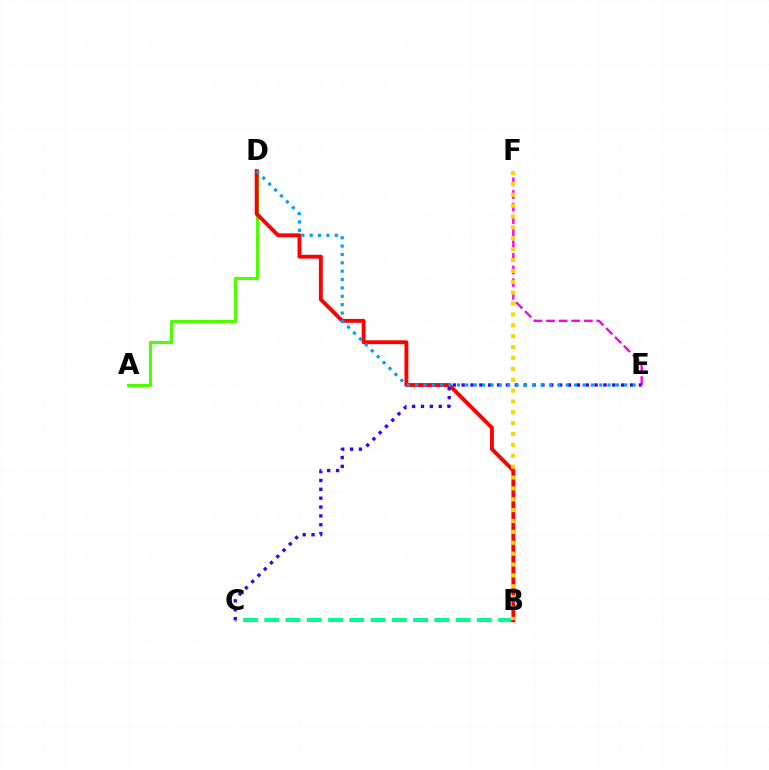{('A', 'D'): [{'color': '#4fff00', 'line_style': 'solid', 'thickness': 2.27}], ('B', 'C'): [{'color': '#00ff86', 'line_style': 'dashed', 'thickness': 2.89}], ('B', 'D'): [{'color': '#ff0000', 'line_style': 'solid', 'thickness': 2.78}], ('E', 'F'): [{'color': '#ff00ed', 'line_style': 'dashed', 'thickness': 1.71}], ('C', 'E'): [{'color': '#3700ff', 'line_style': 'dotted', 'thickness': 2.41}], ('D', 'E'): [{'color': '#009eff', 'line_style': 'dotted', 'thickness': 2.27}], ('B', 'F'): [{'color': '#ffd500', 'line_style': 'dotted', 'thickness': 2.95}]}